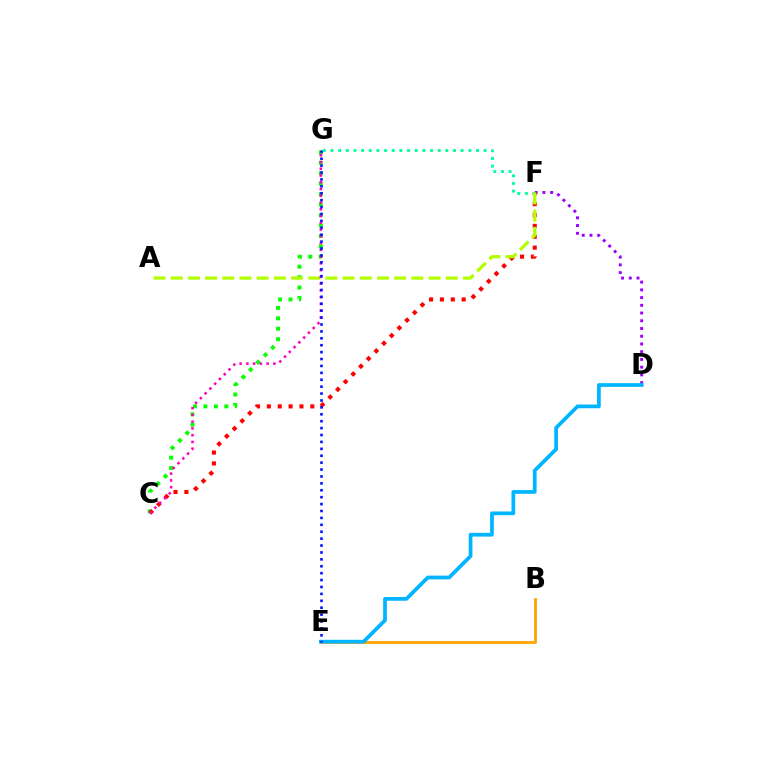{('C', 'G'): [{'color': '#08ff00', 'line_style': 'dotted', 'thickness': 2.83}, {'color': '#ff00bd', 'line_style': 'dotted', 'thickness': 1.84}], ('D', 'F'): [{'color': '#9b00ff', 'line_style': 'dotted', 'thickness': 2.1}], ('B', 'E'): [{'color': '#ffa500', 'line_style': 'solid', 'thickness': 2.05}], ('C', 'F'): [{'color': '#ff0000', 'line_style': 'dotted', 'thickness': 2.95}], ('F', 'G'): [{'color': '#00ff9d', 'line_style': 'dotted', 'thickness': 2.08}], ('A', 'F'): [{'color': '#b3ff00', 'line_style': 'dashed', 'thickness': 2.33}], ('D', 'E'): [{'color': '#00b5ff', 'line_style': 'solid', 'thickness': 2.68}], ('E', 'G'): [{'color': '#0010ff', 'line_style': 'dotted', 'thickness': 1.88}]}